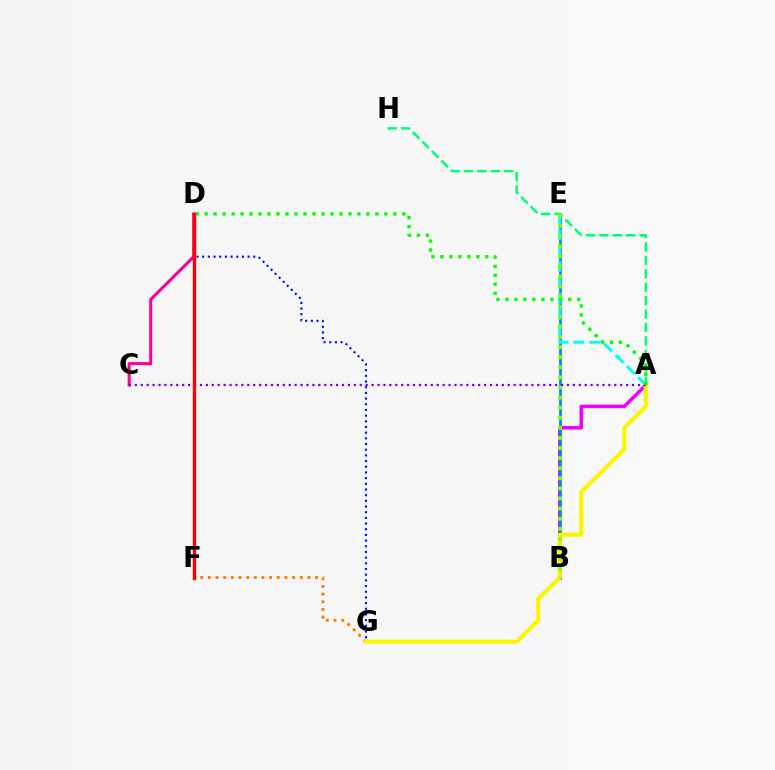{('F', 'G'): [{'color': '#ff7c00', 'line_style': 'dotted', 'thickness': 2.08}], ('A', 'B'): [{'color': '#ee00ff', 'line_style': 'solid', 'thickness': 2.5}], ('D', 'G'): [{'color': '#0010ff', 'line_style': 'dotted', 'thickness': 1.54}], ('B', 'E'): [{'color': '#008cff', 'line_style': 'solid', 'thickness': 2.03}, {'color': '#84ff00', 'line_style': 'dotted', 'thickness': 2.74}], ('A', 'E'): [{'color': '#00fff6', 'line_style': 'dashed', 'thickness': 2.15}], ('A', 'H'): [{'color': '#00ff74', 'line_style': 'dashed', 'thickness': 1.82}], ('A', 'G'): [{'color': '#fcf500', 'line_style': 'solid', 'thickness': 2.99}], ('C', 'D'): [{'color': '#ff0094', 'line_style': 'solid', 'thickness': 2.2}], ('A', 'C'): [{'color': '#7200ff', 'line_style': 'dotted', 'thickness': 1.61}], ('A', 'D'): [{'color': '#08ff00', 'line_style': 'dotted', 'thickness': 2.44}], ('D', 'F'): [{'color': '#ff0000', 'line_style': 'solid', 'thickness': 2.43}]}